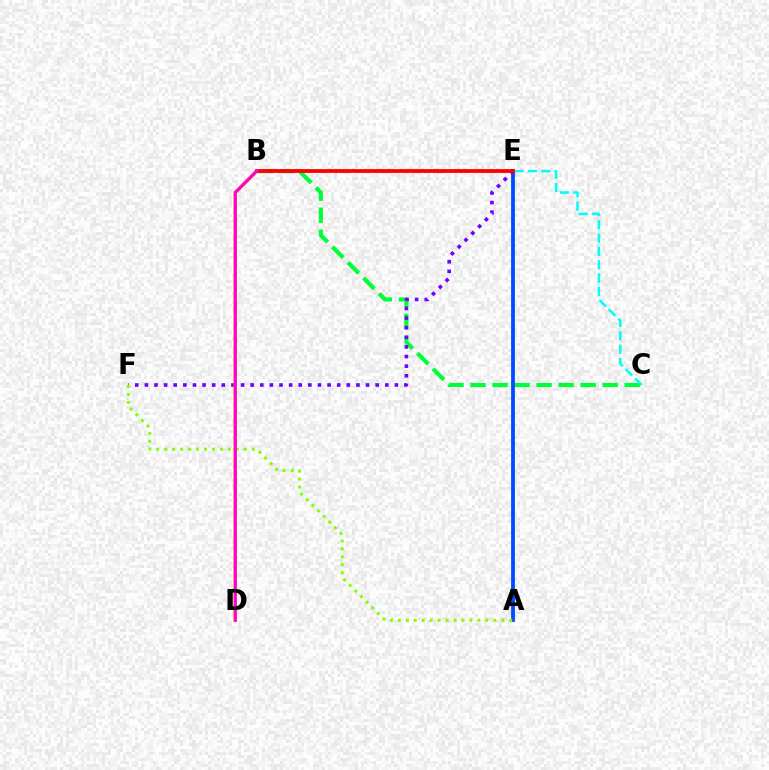{('B', 'C'): [{'color': '#00ff39', 'line_style': 'dashed', 'thickness': 2.99}, {'color': '#00fff6', 'line_style': 'dashed', 'thickness': 1.81}], ('A', 'E'): [{'color': '#004bff', 'line_style': 'solid', 'thickness': 2.73}], ('E', 'F'): [{'color': '#7200ff', 'line_style': 'dotted', 'thickness': 2.61}], ('B', 'D'): [{'color': '#ffbd00', 'line_style': 'solid', 'thickness': 2.46}, {'color': '#ff00cf', 'line_style': 'solid', 'thickness': 2.25}], ('A', 'F'): [{'color': '#84ff00', 'line_style': 'dotted', 'thickness': 2.16}], ('B', 'E'): [{'color': '#ff0000', 'line_style': 'solid', 'thickness': 2.72}]}